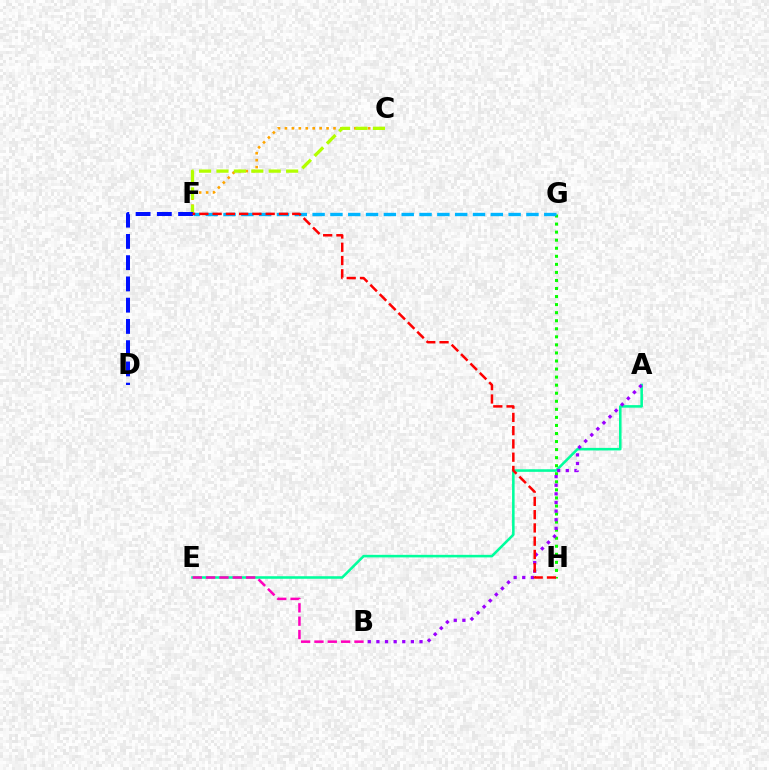{('G', 'H'): [{'color': '#08ff00', 'line_style': 'dotted', 'thickness': 2.19}], ('A', 'E'): [{'color': '#00ff9d', 'line_style': 'solid', 'thickness': 1.84}], ('A', 'B'): [{'color': '#9b00ff', 'line_style': 'dotted', 'thickness': 2.34}], ('C', 'F'): [{'color': '#ffa500', 'line_style': 'dotted', 'thickness': 1.88}, {'color': '#b3ff00', 'line_style': 'dashed', 'thickness': 2.37}], ('F', 'G'): [{'color': '#00b5ff', 'line_style': 'dashed', 'thickness': 2.42}], ('D', 'F'): [{'color': '#0010ff', 'line_style': 'dashed', 'thickness': 2.89}], ('F', 'H'): [{'color': '#ff0000', 'line_style': 'dashed', 'thickness': 1.8}], ('B', 'E'): [{'color': '#ff00bd', 'line_style': 'dashed', 'thickness': 1.81}]}